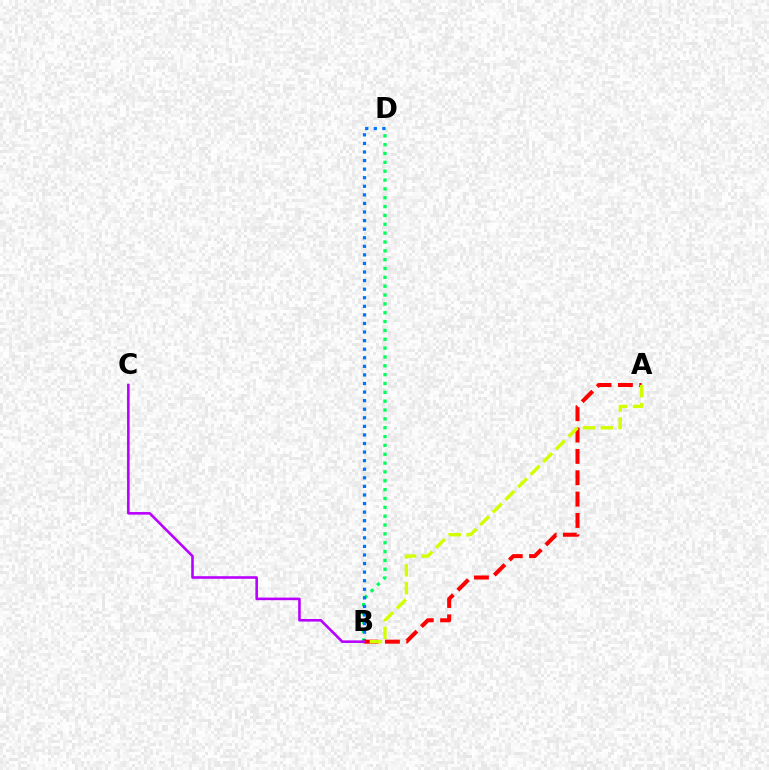{('B', 'D'): [{'color': '#00ff5c', 'line_style': 'dotted', 'thickness': 2.4}, {'color': '#0074ff', 'line_style': 'dotted', 'thickness': 2.33}], ('A', 'B'): [{'color': '#ff0000', 'line_style': 'dashed', 'thickness': 2.9}, {'color': '#d1ff00', 'line_style': 'dashed', 'thickness': 2.43}], ('B', 'C'): [{'color': '#b900ff', 'line_style': 'solid', 'thickness': 1.86}]}